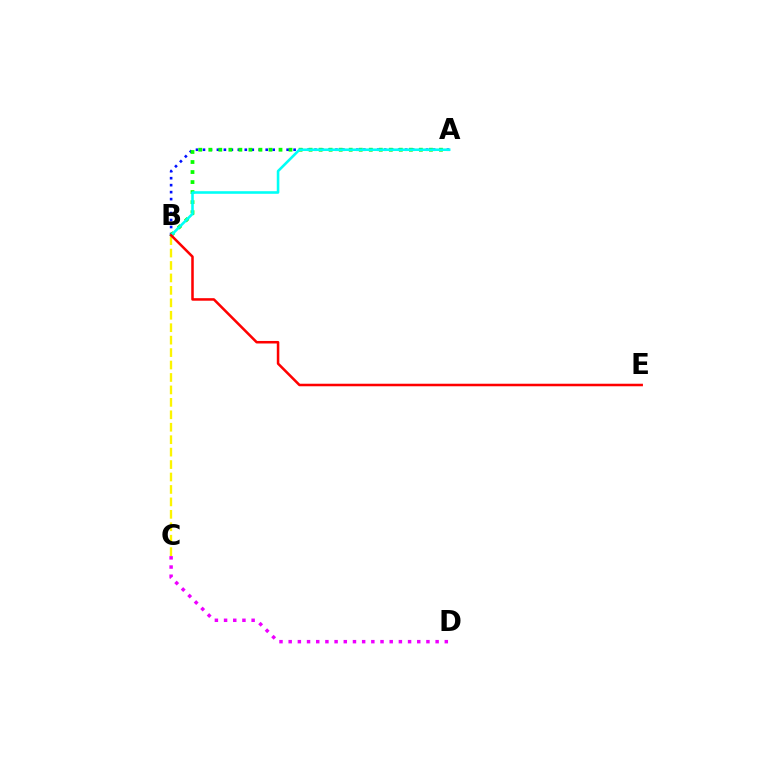{('A', 'B'): [{'color': '#0010ff', 'line_style': 'dotted', 'thickness': 1.89}, {'color': '#08ff00', 'line_style': 'dotted', 'thickness': 2.72}, {'color': '#00fff6', 'line_style': 'solid', 'thickness': 1.86}], ('B', 'C'): [{'color': '#fcf500', 'line_style': 'dashed', 'thickness': 1.69}], ('B', 'E'): [{'color': '#ff0000', 'line_style': 'solid', 'thickness': 1.82}], ('C', 'D'): [{'color': '#ee00ff', 'line_style': 'dotted', 'thickness': 2.5}]}